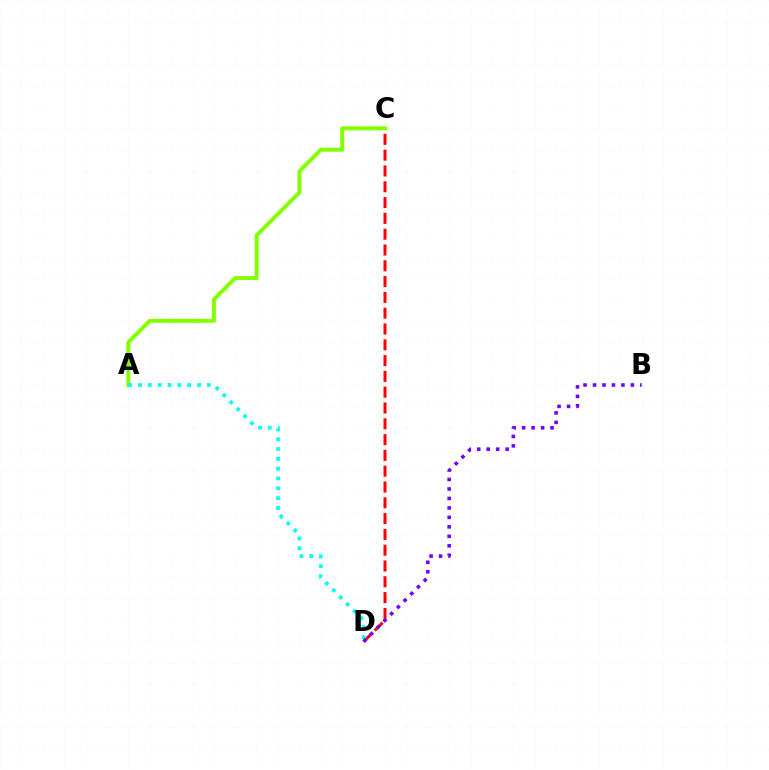{('C', 'D'): [{'color': '#ff0000', 'line_style': 'dashed', 'thickness': 2.15}], ('A', 'C'): [{'color': '#84ff00', 'line_style': 'solid', 'thickness': 2.86}], ('A', 'D'): [{'color': '#00fff6', 'line_style': 'dotted', 'thickness': 2.67}], ('B', 'D'): [{'color': '#7200ff', 'line_style': 'dotted', 'thickness': 2.57}]}